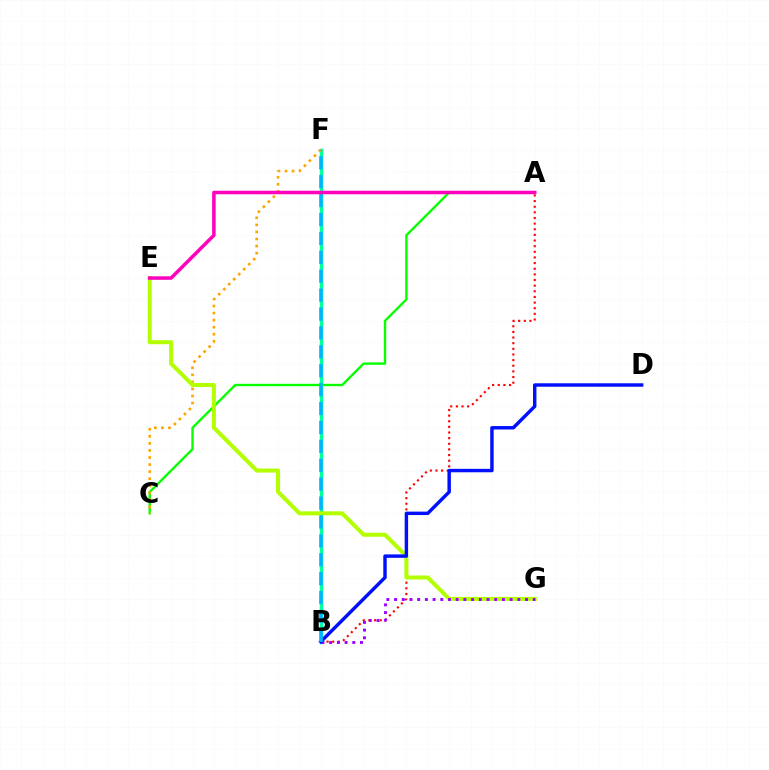{('B', 'F'): [{'color': '#00ff9d', 'line_style': 'solid', 'thickness': 2.52}, {'color': '#00b5ff', 'line_style': 'dashed', 'thickness': 2.57}], ('A', 'C'): [{'color': '#08ff00', 'line_style': 'solid', 'thickness': 1.71}], ('C', 'F'): [{'color': '#ffa500', 'line_style': 'dotted', 'thickness': 1.92}], ('A', 'B'): [{'color': '#ff0000', 'line_style': 'dotted', 'thickness': 1.53}], ('E', 'G'): [{'color': '#b3ff00', 'line_style': 'solid', 'thickness': 2.9}], ('B', 'G'): [{'color': '#9b00ff', 'line_style': 'dotted', 'thickness': 2.09}], ('B', 'D'): [{'color': '#0010ff', 'line_style': 'solid', 'thickness': 2.47}], ('A', 'E'): [{'color': '#ff00bd', 'line_style': 'solid', 'thickness': 2.53}]}